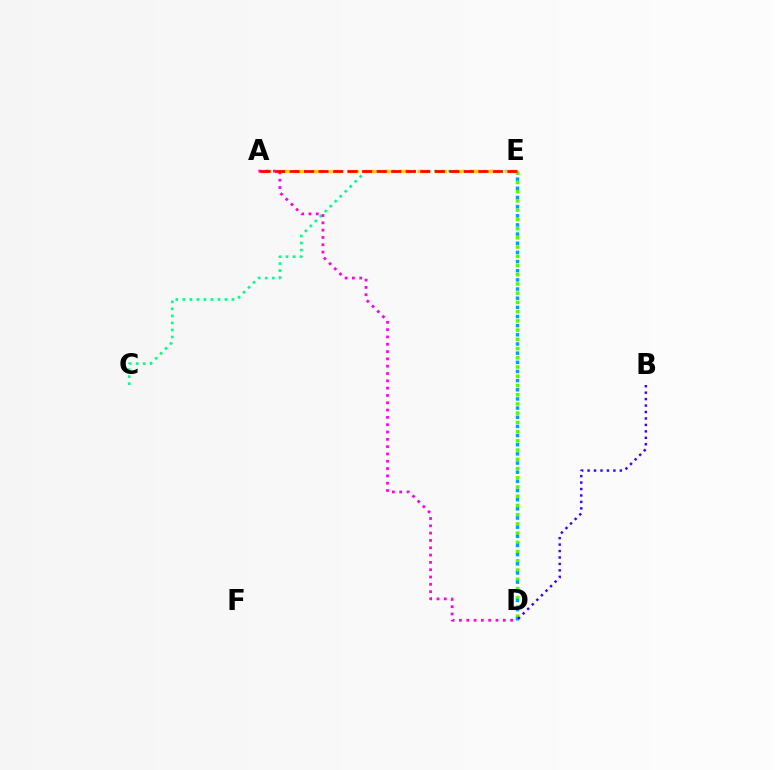{('C', 'E'): [{'color': '#00ff86', 'line_style': 'dotted', 'thickness': 1.91}], ('D', 'E'): [{'color': '#4fff00', 'line_style': 'dotted', 'thickness': 2.51}, {'color': '#009eff', 'line_style': 'dotted', 'thickness': 2.49}], ('A', 'E'): [{'color': '#ffd500', 'line_style': 'dashed', 'thickness': 2.39}, {'color': '#ff0000', 'line_style': 'dashed', 'thickness': 1.97}], ('B', 'D'): [{'color': '#3700ff', 'line_style': 'dotted', 'thickness': 1.75}], ('A', 'D'): [{'color': '#ff00ed', 'line_style': 'dotted', 'thickness': 1.99}]}